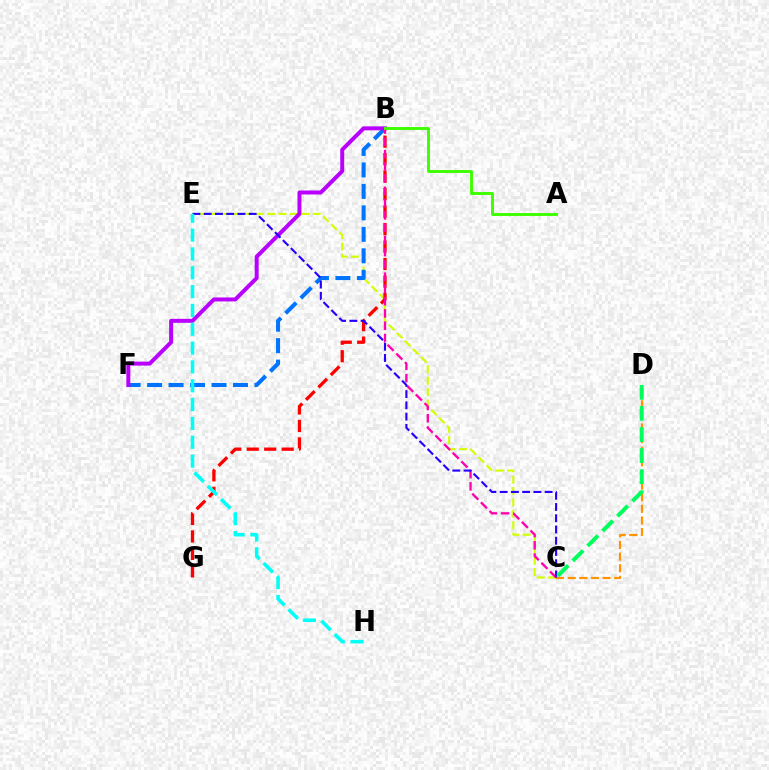{('C', 'D'): [{'color': '#ff9400', 'line_style': 'dashed', 'thickness': 1.58}, {'color': '#00ff5c', 'line_style': 'dashed', 'thickness': 2.86}], ('C', 'E'): [{'color': '#d1ff00', 'line_style': 'dashed', 'thickness': 1.55}, {'color': '#2500ff', 'line_style': 'dashed', 'thickness': 1.53}], ('B', 'F'): [{'color': '#0074ff', 'line_style': 'dashed', 'thickness': 2.92}, {'color': '#b900ff', 'line_style': 'solid', 'thickness': 2.86}], ('B', 'G'): [{'color': '#ff0000', 'line_style': 'dashed', 'thickness': 2.38}], ('B', 'C'): [{'color': '#ff00ac', 'line_style': 'dashed', 'thickness': 1.67}], ('A', 'B'): [{'color': '#3dff00', 'line_style': 'solid', 'thickness': 2.1}], ('E', 'H'): [{'color': '#00fff6', 'line_style': 'dashed', 'thickness': 2.56}]}